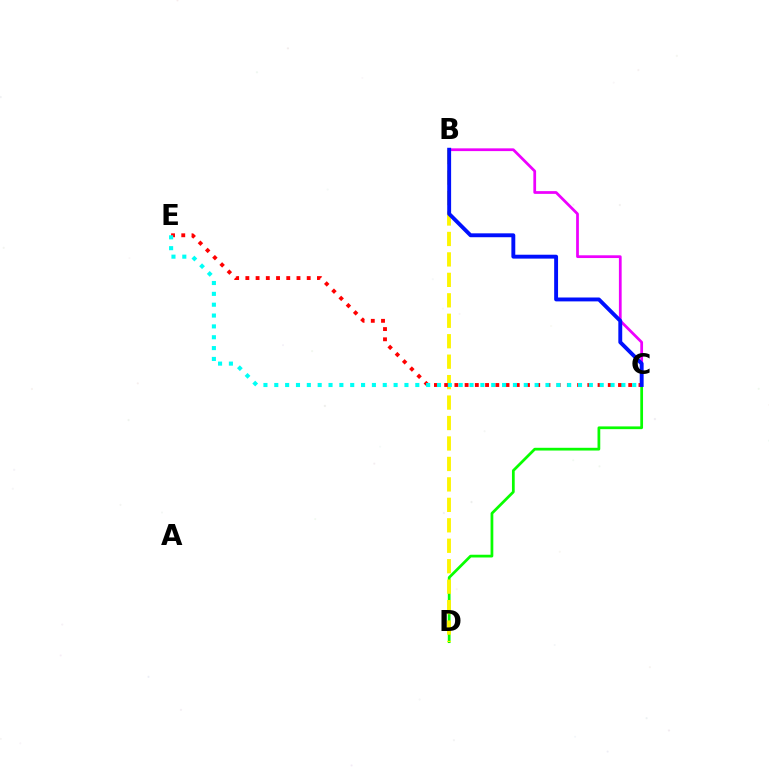{('C', 'D'): [{'color': '#08ff00', 'line_style': 'solid', 'thickness': 1.98}], ('B', 'C'): [{'color': '#ee00ff', 'line_style': 'solid', 'thickness': 1.98}, {'color': '#0010ff', 'line_style': 'solid', 'thickness': 2.8}], ('B', 'D'): [{'color': '#fcf500', 'line_style': 'dashed', 'thickness': 2.78}], ('C', 'E'): [{'color': '#ff0000', 'line_style': 'dotted', 'thickness': 2.78}, {'color': '#00fff6', 'line_style': 'dotted', 'thickness': 2.95}]}